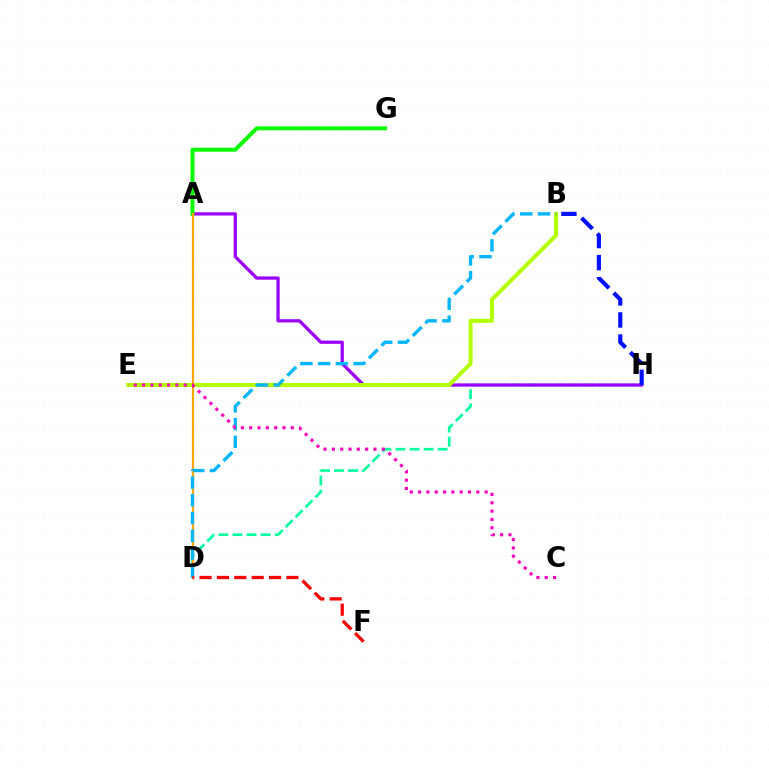{('D', 'H'): [{'color': '#00ff9d', 'line_style': 'dashed', 'thickness': 1.91}], ('A', 'H'): [{'color': '#9b00ff', 'line_style': 'solid', 'thickness': 2.34}], ('A', 'G'): [{'color': '#08ff00', 'line_style': 'solid', 'thickness': 2.84}], ('B', 'E'): [{'color': '#b3ff00', 'line_style': 'solid', 'thickness': 2.9}], ('B', 'H'): [{'color': '#0010ff', 'line_style': 'dashed', 'thickness': 3.0}], ('A', 'D'): [{'color': '#ffa500', 'line_style': 'solid', 'thickness': 1.58}], ('B', 'D'): [{'color': '#00b5ff', 'line_style': 'dashed', 'thickness': 2.41}], ('C', 'E'): [{'color': '#ff00bd', 'line_style': 'dotted', 'thickness': 2.26}], ('D', 'F'): [{'color': '#ff0000', 'line_style': 'dashed', 'thickness': 2.36}]}